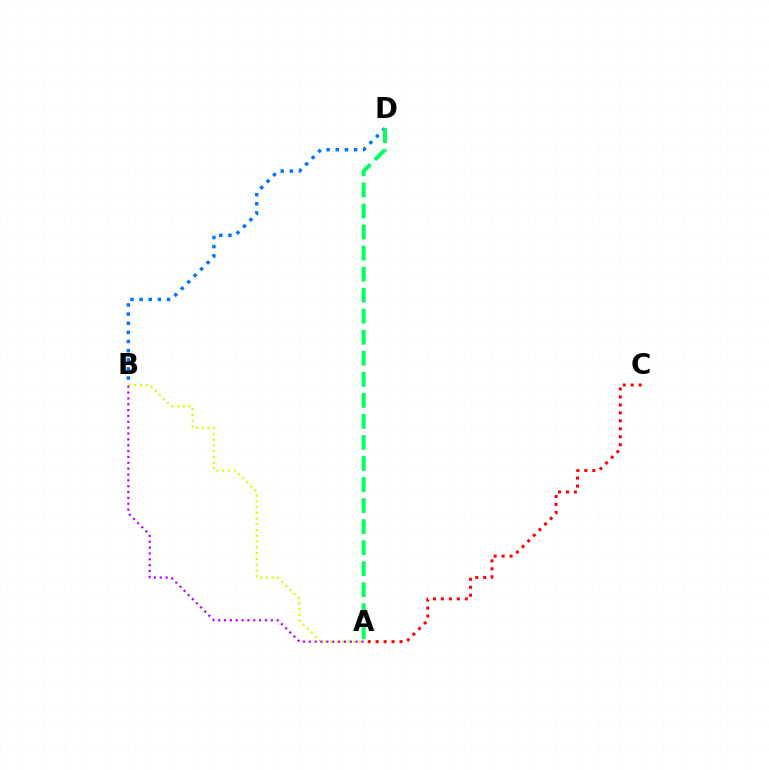{('A', 'B'): [{'color': '#d1ff00', 'line_style': 'dotted', 'thickness': 1.56}, {'color': '#b900ff', 'line_style': 'dotted', 'thickness': 1.59}], ('B', 'D'): [{'color': '#0074ff', 'line_style': 'dotted', 'thickness': 2.48}], ('A', 'D'): [{'color': '#00ff5c', 'line_style': 'dashed', 'thickness': 2.86}], ('A', 'C'): [{'color': '#ff0000', 'line_style': 'dotted', 'thickness': 2.16}]}